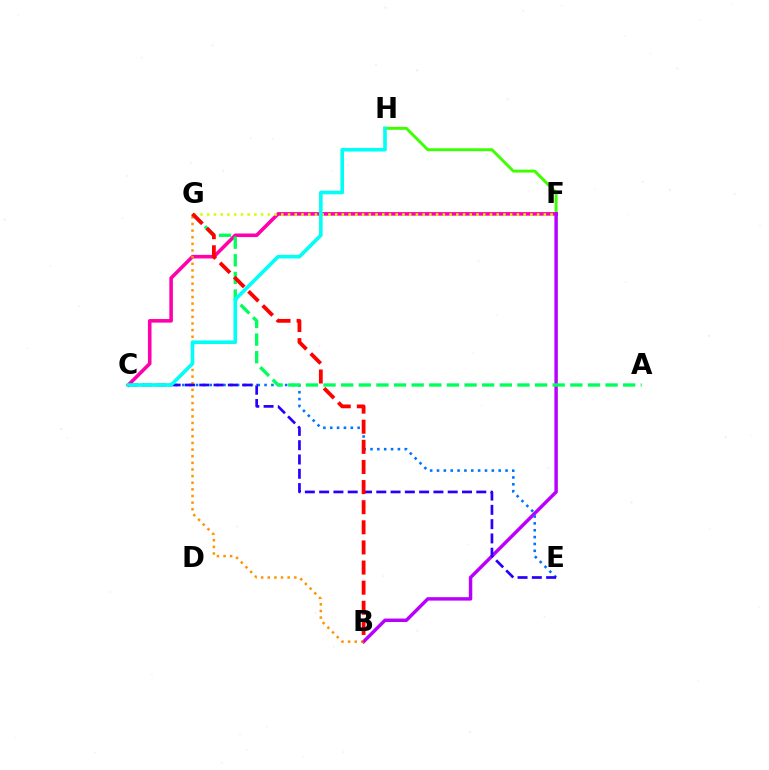{('F', 'H'): [{'color': '#3dff00', 'line_style': 'solid', 'thickness': 2.11}], ('C', 'F'): [{'color': '#ff00ac', 'line_style': 'solid', 'thickness': 2.58}], ('B', 'F'): [{'color': '#b900ff', 'line_style': 'solid', 'thickness': 2.47}], ('C', 'E'): [{'color': '#0074ff', 'line_style': 'dotted', 'thickness': 1.86}, {'color': '#2500ff', 'line_style': 'dashed', 'thickness': 1.94}], ('B', 'G'): [{'color': '#ff9400', 'line_style': 'dotted', 'thickness': 1.8}, {'color': '#ff0000', 'line_style': 'dashed', 'thickness': 2.73}], ('A', 'G'): [{'color': '#00ff5c', 'line_style': 'dashed', 'thickness': 2.39}], ('F', 'G'): [{'color': '#d1ff00', 'line_style': 'dotted', 'thickness': 1.83}], ('C', 'H'): [{'color': '#00fff6', 'line_style': 'solid', 'thickness': 2.61}]}